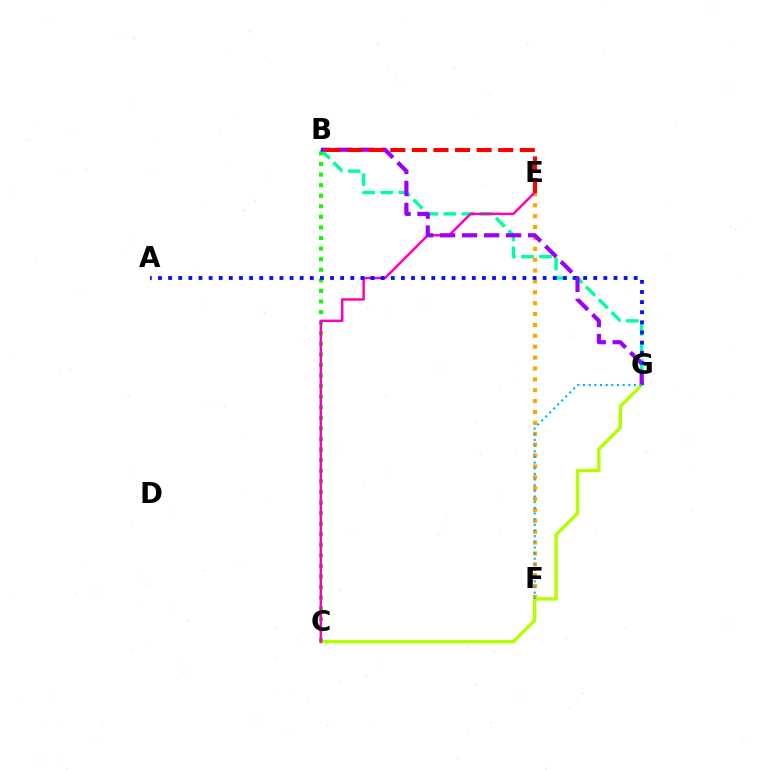{('B', 'G'): [{'color': '#00ff9d', 'line_style': 'dashed', 'thickness': 2.44}, {'color': '#9b00ff', 'line_style': 'dashed', 'thickness': 2.99}], ('E', 'F'): [{'color': '#ffa500', 'line_style': 'dotted', 'thickness': 2.96}], ('C', 'G'): [{'color': '#b3ff00', 'line_style': 'solid', 'thickness': 2.45}], ('B', 'C'): [{'color': '#08ff00', 'line_style': 'dotted', 'thickness': 2.87}], ('C', 'E'): [{'color': '#ff00bd', 'line_style': 'solid', 'thickness': 1.79}], ('A', 'G'): [{'color': '#0010ff', 'line_style': 'dotted', 'thickness': 2.75}], ('B', 'E'): [{'color': '#ff0000', 'line_style': 'dashed', 'thickness': 2.93}], ('F', 'G'): [{'color': '#00b5ff', 'line_style': 'dotted', 'thickness': 1.54}]}